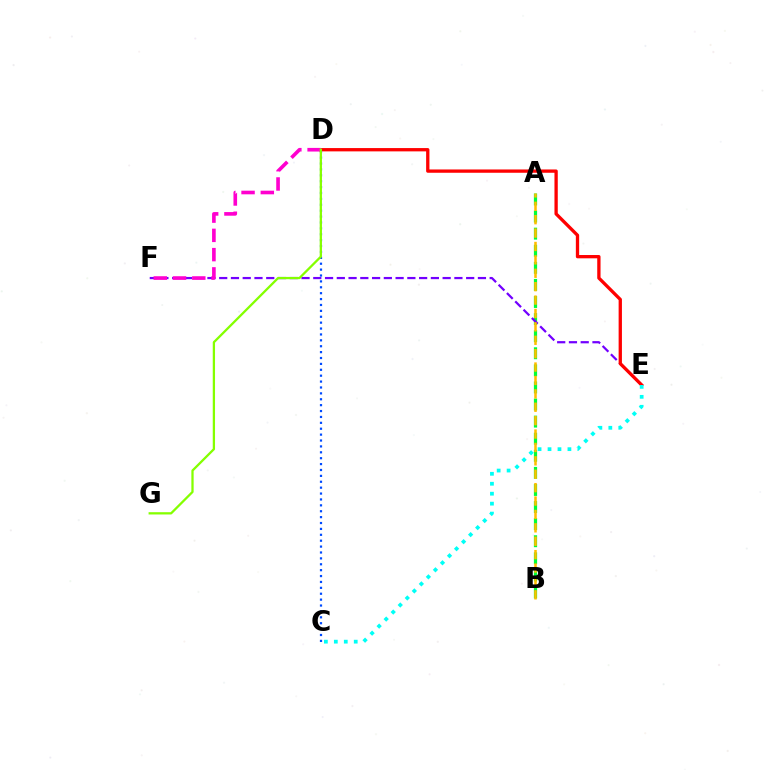{('A', 'B'): [{'color': '#00ff39', 'line_style': 'dashed', 'thickness': 2.32}, {'color': '#ffbd00', 'line_style': 'dashed', 'thickness': 1.82}], ('E', 'F'): [{'color': '#7200ff', 'line_style': 'dashed', 'thickness': 1.6}], ('D', 'E'): [{'color': '#ff0000', 'line_style': 'solid', 'thickness': 2.38}], ('C', 'D'): [{'color': '#004bff', 'line_style': 'dotted', 'thickness': 1.6}], ('D', 'F'): [{'color': '#ff00cf', 'line_style': 'dashed', 'thickness': 2.62}], ('C', 'E'): [{'color': '#00fff6', 'line_style': 'dotted', 'thickness': 2.7}], ('D', 'G'): [{'color': '#84ff00', 'line_style': 'solid', 'thickness': 1.64}]}